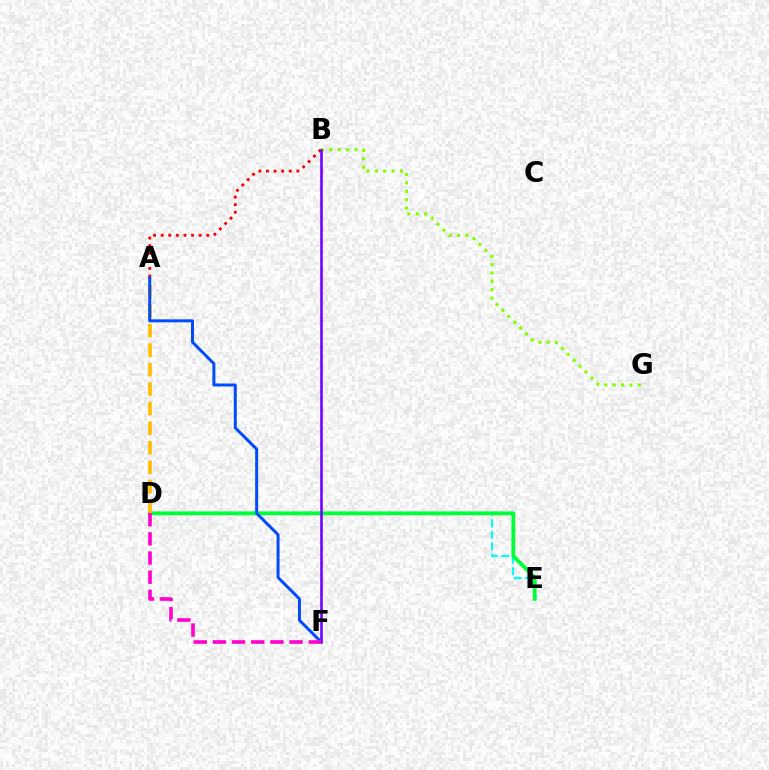{('D', 'E'): [{'color': '#00fff6', 'line_style': 'dashed', 'thickness': 1.56}, {'color': '#00ff39', 'line_style': 'solid', 'thickness': 2.76}], ('A', 'B'): [{'color': '#ff0000', 'line_style': 'dotted', 'thickness': 2.06}], ('A', 'D'): [{'color': '#ffbd00', 'line_style': 'dashed', 'thickness': 2.65}], ('A', 'F'): [{'color': '#004bff', 'line_style': 'solid', 'thickness': 2.15}], ('B', 'G'): [{'color': '#84ff00', 'line_style': 'dotted', 'thickness': 2.27}], ('B', 'F'): [{'color': '#7200ff', 'line_style': 'solid', 'thickness': 1.87}], ('D', 'F'): [{'color': '#ff00cf', 'line_style': 'dashed', 'thickness': 2.6}]}